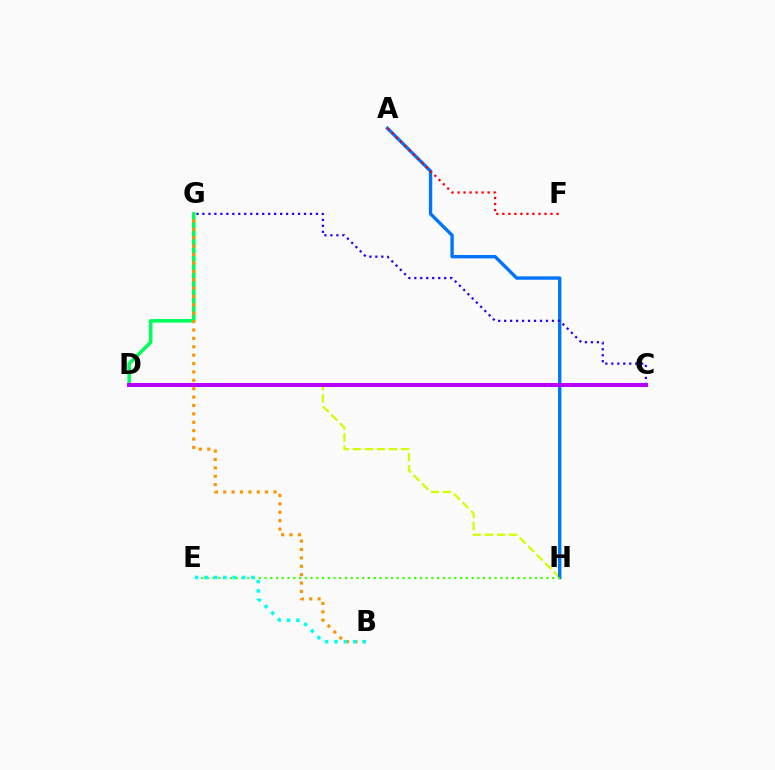{('D', 'G'): [{'color': '#00ff5c', 'line_style': 'solid', 'thickness': 2.58}], ('B', 'G'): [{'color': '#ff9400', 'line_style': 'dotted', 'thickness': 2.28}], ('D', 'H'): [{'color': '#d1ff00', 'line_style': 'dashed', 'thickness': 1.63}], ('A', 'H'): [{'color': '#0074ff', 'line_style': 'solid', 'thickness': 2.42}], ('C', 'G'): [{'color': '#2500ff', 'line_style': 'dotted', 'thickness': 1.62}], ('E', 'H'): [{'color': '#3dff00', 'line_style': 'dotted', 'thickness': 1.56}], ('C', 'D'): [{'color': '#ff00ac', 'line_style': 'dotted', 'thickness': 1.87}, {'color': '#b900ff', 'line_style': 'solid', 'thickness': 2.88}], ('B', 'E'): [{'color': '#00fff6', 'line_style': 'dotted', 'thickness': 2.55}], ('A', 'F'): [{'color': '#ff0000', 'line_style': 'dotted', 'thickness': 1.64}]}